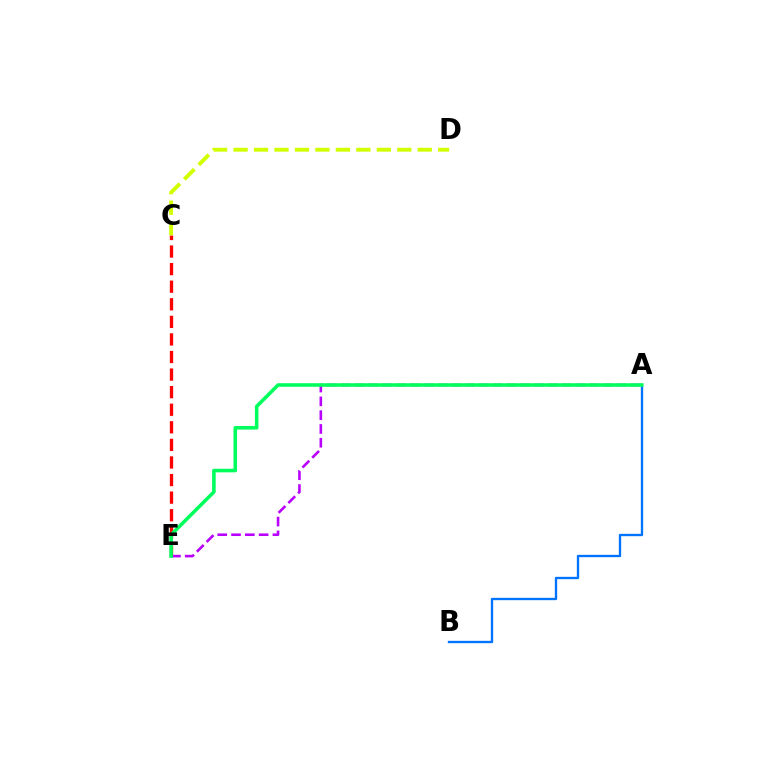{('C', 'E'): [{'color': '#ff0000', 'line_style': 'dashed', 'thickness': 2.39}], ('A', 'B'): [{'color': '#0074ff', 'line_style': 'solid', 'thickness': 1.68}], ('C', 'D'): [{'color': '#d1ff00', 'line_style': 'dashed', 'thickness': 2.78}], ('A', 'E'): [{'color': '#b900ff', 'line_style': 'dashed', 'thickness': 1.87}, {'color': '#00ff5c', 'line_style': 'solid', 'thickness': 2.57}]}